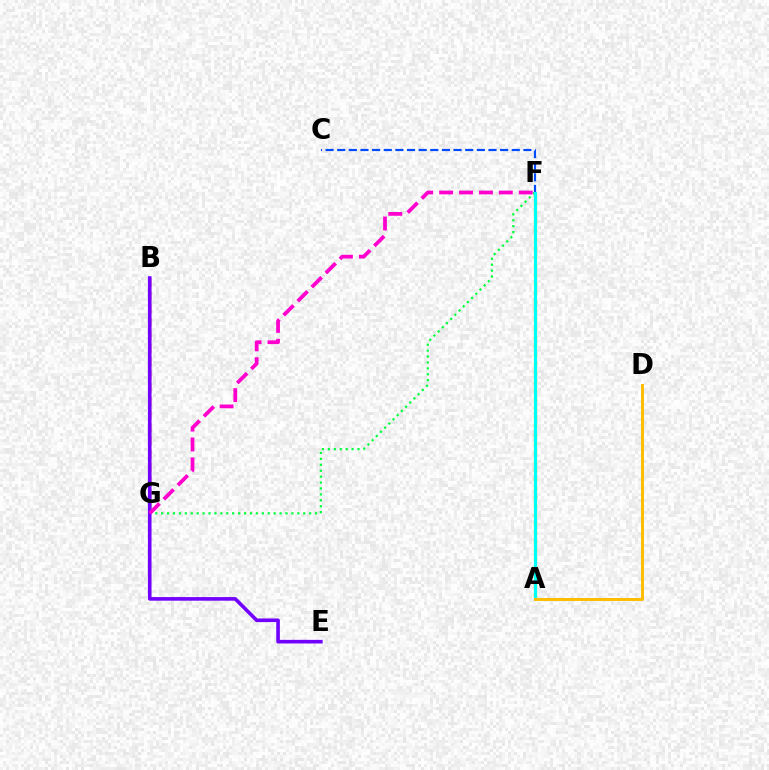{('F', 'G'): [{'color': '#00ff39', 'line_style': 'dotted', 'thickness': 1.61}, {'color': '#ff00cf', 'line_style': 'dashed', 'thickness': 2.7}], ('B', 'G'): [{'color': '#ff0000', 'line_style': 'dashed', 'thickness': 1.79}], ('A', 'F'): [{'color': '#84ff00', 'line_style': 'dotted', 'thickness': 2.42}, {'color': '#00fff6', 'line_style': 'solid', 'thickness': 2.28}], ('C', 'F'): [{'color': '#004bff', 'line_style': 'dashed', 'thickness': 1.58}], ('B', 'E'): [{'color': '#7200ff', 'line_style': 'solid', 'thickness': 2.6}], ('A', 'D'): [{'color': '#ffbd00', 'line_style': 'solid', 'thickness': 2.13}]}